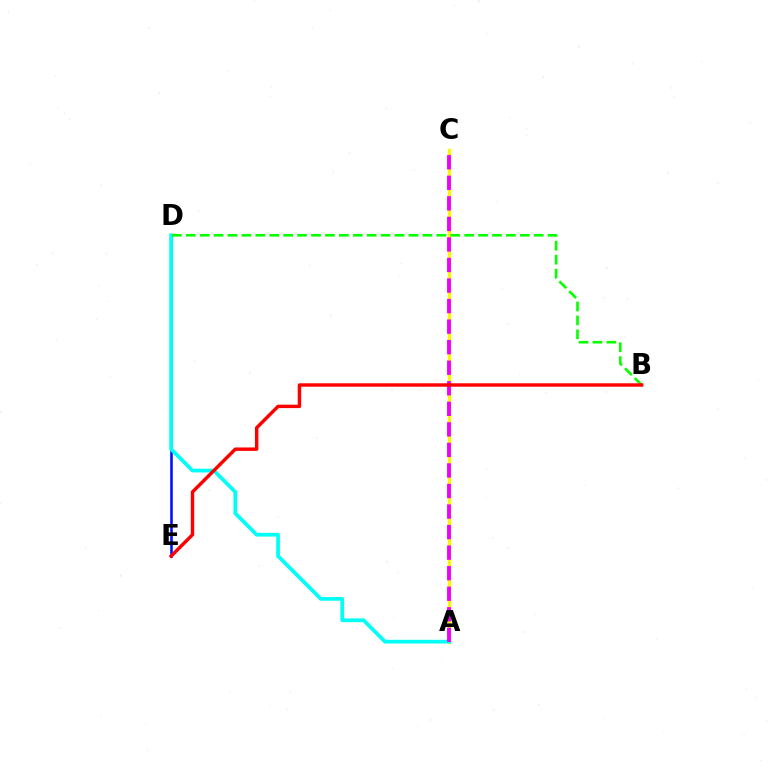{('D', 'E'): [{'color': '#0010ff', 'line_style': 'solid', 'thickness': 1.87}], ('A', 'C'): [{'color': '#fcf500', 'line_style': 'solid', 'thickness': 2.44}, {'color': '#ee00ff', 'line_style': 'dashed', 'thickness': 2.79}], ('A', 'D'): [{'color': '#00fff6', 'line_style': 'solid', 'thickness': 2.67}], ('B', 'D'): [{'color': '#08ff00', 'line_style': 'dashed', 'thickness': 1.89}], ('B', 'E'): [{'color': '#ff0000', 'line_style': 'solid', 'thickness': 2.47}]}